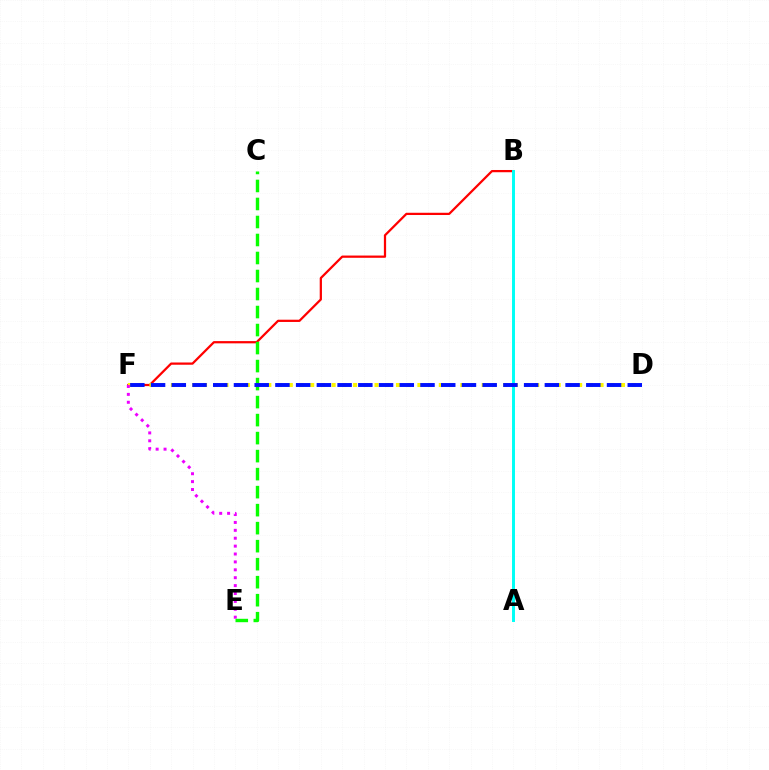{('B', 'F'): [{'color': '#ff0000', 'line_style': 'solid', 'thickness': 1.62}], ('D', 'F'): [{'color': '#fcf500', 'line_style': 'dotted', 'thickness': 2.91}, {'color': '#0010ff', 'line_style': 'dashed', 'thickness': 2.82}], ('E', 'F'): [{'color': '#ee00ff', 'line_style': 'dotted', 'thickness': 2.15}], ('C', 'E'): [{'color': '#08ff00', 'line_style': 'dashed', 'thickness': 2.45}], ('A', 'B'): [{'color': '#00fff6', 'line_style': 'solid', 'thickness': 2.13}]}